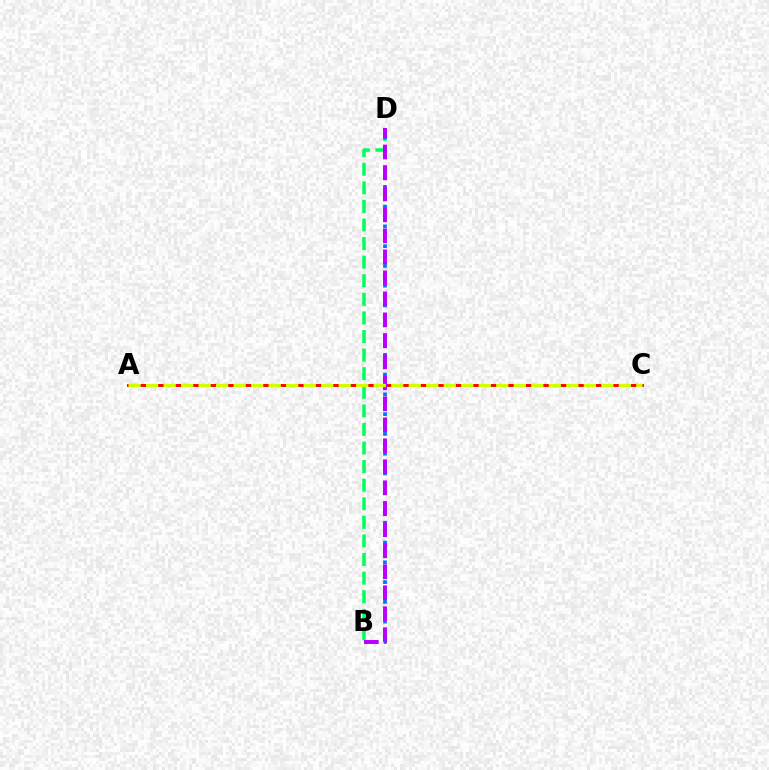{('A', 'C'): [{'color': '#ff0000', 'line_style': 'solid', 'thickness': 2.09}, {'color': '#d1ff00', 'line_style': 'dashed', 'thickness': 2.38}], ('B', 'D'): [{'color': '#00ff5c', 'line_style': 'dashed', 'thickness': 2.52}, {'color': '#0074ff', 'line_style': 'dotted', 'thickness': 2.68}, {'color': '#b900ff', 'line_style': 'dashed', 'thickness': 2.85}]}